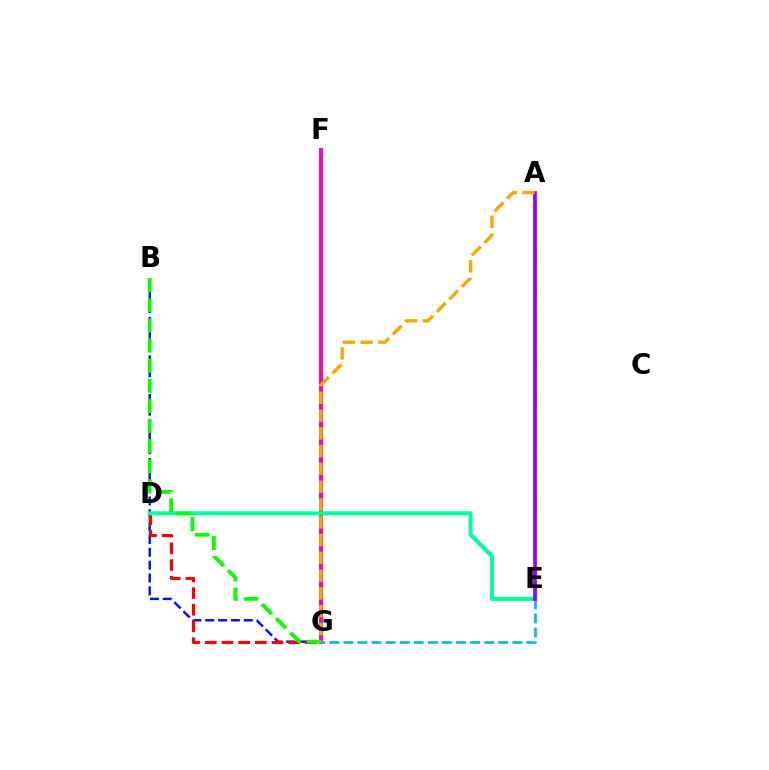{('B', 'G'): [{'color': '#0010ff', 'line_style': 'dashed', 'thickness': 1.74}, {'color': '#08ff00', 'line_style': 'dashed', 'thickness': 2.73}], ('A', 'E'): [{'color': '#b3ff00', 'line_style': 'dashed', 'thickness': 1.77}, {'color': '#9b00ff', 'line_style': 'solid', 'thickness': 2.72}], ('F', 'G'): [{'color': '#ff00bd', 'line_style': 'solid', 'thickness': 2.82}], ('E', 'G'): [{'color': '#00b5ff', 'line_style': 'dashed', 'thickness': 1.91}], ('D', 'G'): [{'color': '#ff0000', 'line_style': 'dashed', 'thickness': 2.27}], ('D', 'E'): [{'color': '#00ff9d', 'line_style': 'solid', 'thickness': 2.92}], ('A', 'G'): [{'color': '#ffa500', 'line_style': 'dashed', 'thickness': 2.42}]}